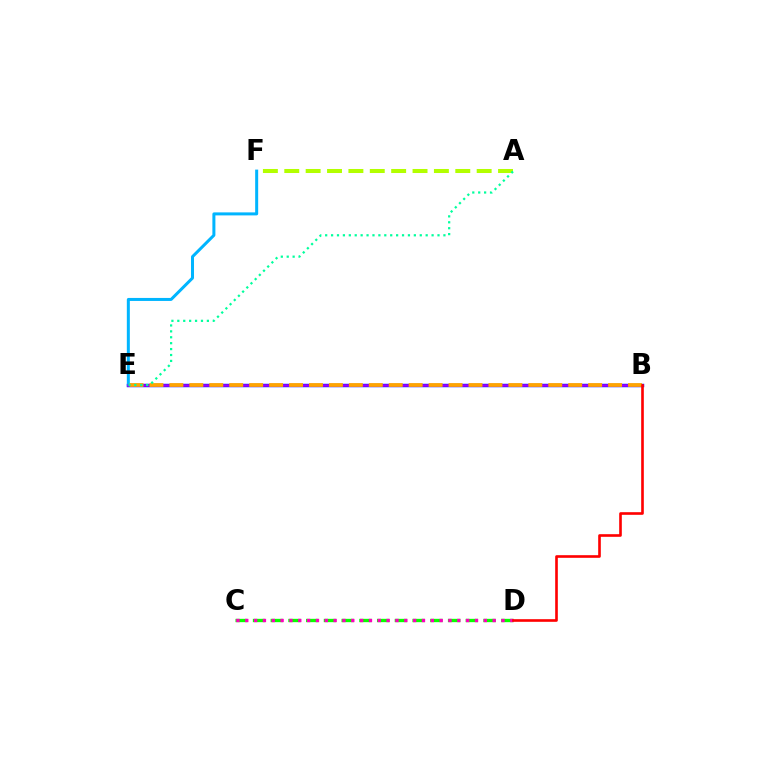{('B', 'E'): [{'color': '#0010ff', 'line_style': 'solid', 'thickness': 2.48}, {'color': '#9b00ff', 'line_style': 'solid', 'thickness': 1.82}, {'color': '#ffa500', 'line_style': 'dashed', 'thickness': 2.71}], ('C', 'D'): [{'color': '#08ff00', 'line_style': 'dashed', 'thickness': 2.41}, {'color': '#ff00bd', 'line_style': 'dotted', 'thickness': 2.4}], ('E', 'F'): [{'color': '#00b5ff', 'line_style': 'solid', 'thickness': 2.17}], ('A', 'F'): [{'color': '#b3ff00', 'line_style': 'dashed', 'thickness': 2.9}], ('A', 'E'): [{'color': '#00ff9d', 'line_style': 'dotted', 'thickness': 1.61}], ('B', 'D'): [{'color': '#ff0000', 'line_style': 'solid', 'thickness': 1.9}]}